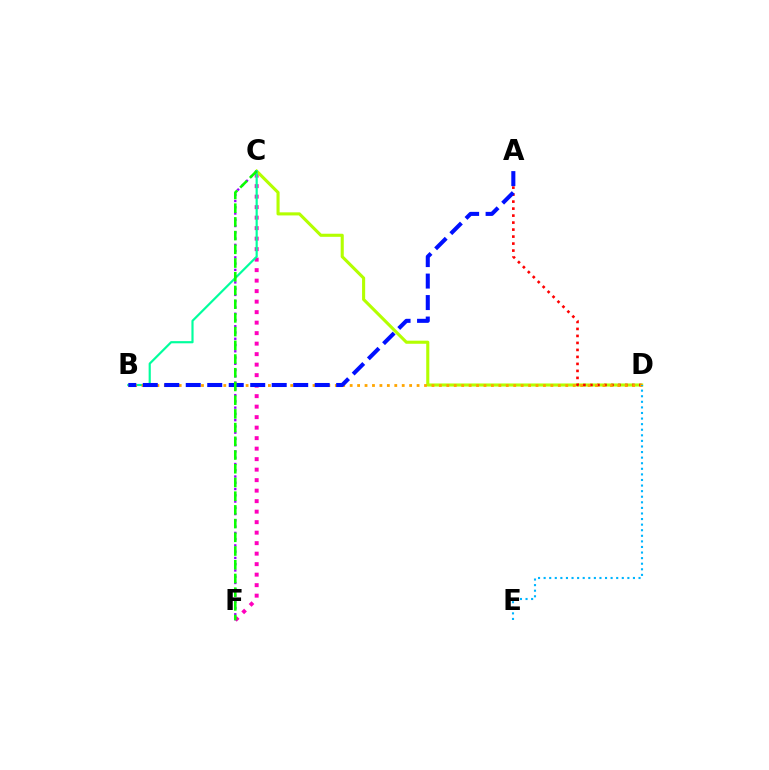{('C', 'F'): [{'color': '#ff00bd', 'line_style': 'dotted', 'thickness': 2.85}, {'color': '#9b00ff', 'line_style': 'dotted', 'thickness': 1.7}, {'color': '#08ff00', 'line_style': 'dashed', 'thickness': 1.86}], ('C', 'D'): [{'color': '#b3ff00', 'line_style': 'solid', 'thickness': 2.23}], ('B', 'C'): [{'color': '#00ff9d', 'line_style': 'solid', 'thickness': 1.57}], ('A', 'D'): [{'color': '#ff0000', 'line_style': 'dotted', 'thickness': 1.9}], ('B', 'D'): [{'color': '#ffa500', 'line_style': 'dotted', 'thickness': 2.02}], ('D', 'E'): [{'color': '#00b5ff', 'line_style': 'dotted', 'thickness': 1.52}], ('A', 'B'): [{'color': '#0010ff', 'line_style': 'dashed', 'thickness': 2.92}]}